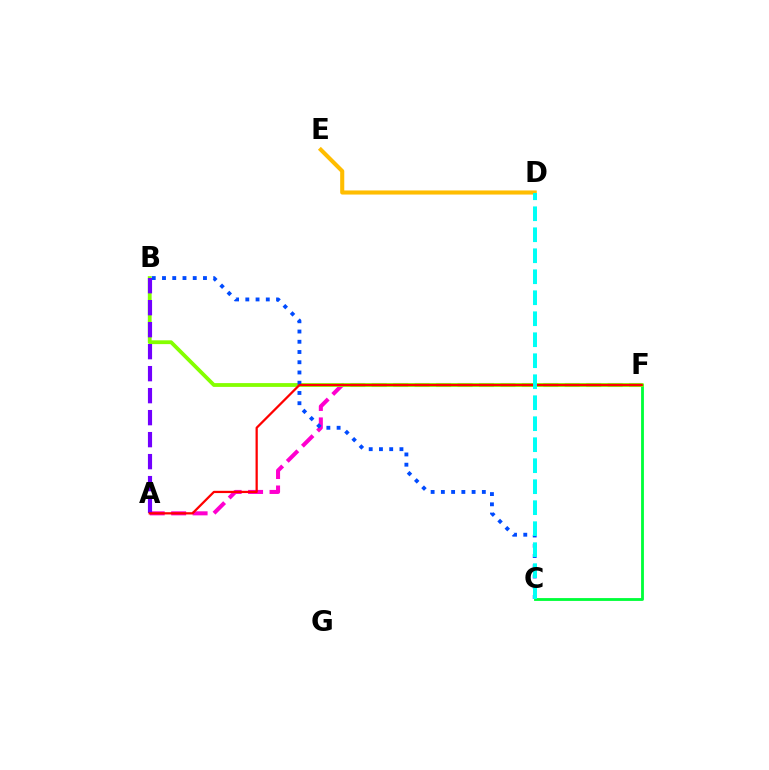{('D', 'E'): [{'color': '#ffbd00', 'line_style': 'solid', 'thickness': 2.95}], ('C', 'F'): [{'color': '#00ff39', 'line_style': 'solid', 'thickness': 2.04}], ('A', 'F'): [{'color': '#ff00cf', 'line_style': 'dashed', 'thickness': 2.91}, {'color': '#ff0000', 'line_style': 'solid', 'thickness': 1.62}], ('B', 'F'): [{'color': '#84ff00', 'line_style': 'solid', 'thickness': 2.74}], ('A', 'B'): [{'color': '#7200ff', 'line_style': 'dashed', 'thickness': 2.99}], ('B', 'C'): [{'color': '#004bff', 'line_style': 'dotted', 'thickness': 2.78}], ('C', 'D'): [{'color': '#00fff6', 'line_style': 'dashed', 'thickness': 2.85}]}